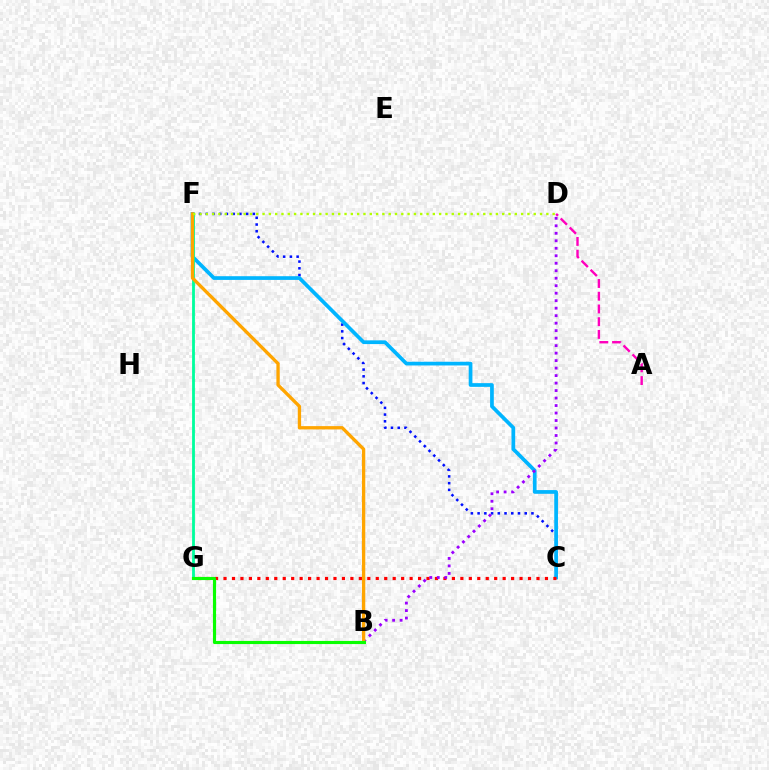{('C', 'F'): [{'color': '#0010ff', 'line_style': 'dotted', 'thickness': 1.83}, {'color': '#00b5ff', 'line_style': 'solid', 'thickness': 2.67}], ('C', 'G'): [{'color': '#ff0000', 'line_style': 'dotted', 'thickness': 2.3}], ('F', 'G'): [{'color': '#00ff9d', 'line_style': 'solid', 'thickness': 2.02}], ('A', 'D'): [{'color': '#ff00bd', 'line_style': 'dashed', 'thickness': 1.73}], ('B', 'D'): [{'color': '#9b00ff', 'line_style': 'dotted', 'thickness': 2.04}], ('B', 'F'): [{'color': '#ffa500', 'line_style': 'solid', 'thickness': 2.39}], ('D', 'F'): [{'color': '#b3ff00', 'line_style': 'dotted', 'thickness': 1.71}], ('B', 'G'): [{'color': '#08ff00', 'line_style': 'solid', 'thickness': 2.25}]}